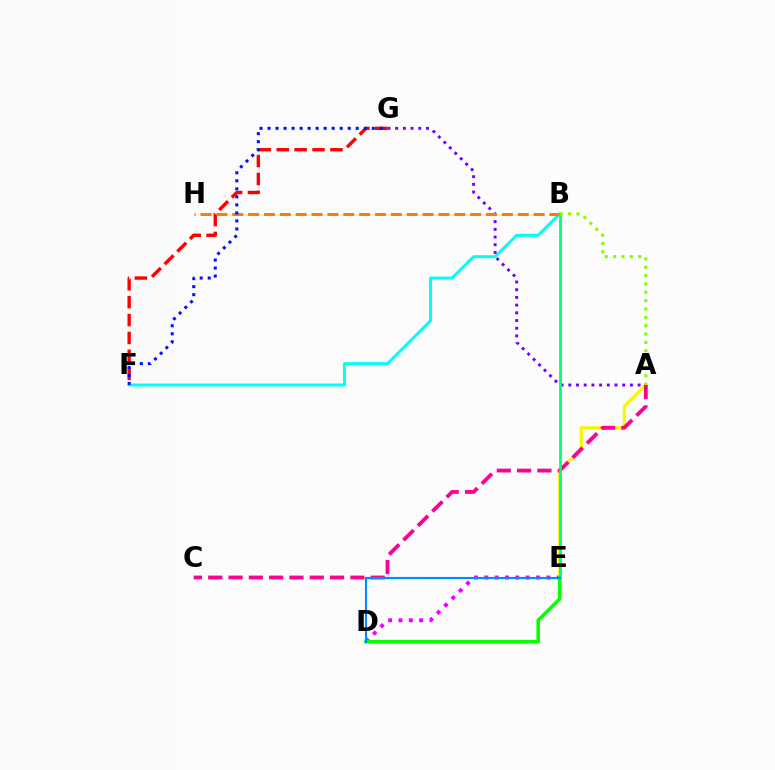{('D', 'E'): [{'color': '#ee00ff', 'line_style': 'dotted', 'thickness': 2.81}, {'color': '#08ff00', 'line_style': 'solid', 'thickness': 2.55}, {'color': '#008cff', 'line_style': 'solid', 'thickness': 1.54}], ('B', 'F'): [{'color': '#00fff6', 'line_style': 'solid', 'thickness': 2.14}], ('A', 'E'): [{'color': '#fcf500', 'line_style': 'solid', 'thickness': 2.29}], ('A', 'G'): [{'color': '#7200ff', 'line_style': 'dotted', 'thickness': 2.09}], ('F', 'G'): [{'color': '#ff0000', 'line_style': 'dashed', 'thickness': 2.43}, {'color': '#0010ff', 'line_style': 'dotted', 'thickness': 2.18}], ('B', 'H'): [{'color': '#ff7c00', 'line_style': 'dashed', 'thickness': 2.15}], ('A', 'C'): [{'color': '#ff0094', 'line_style': 'dashed', 'thickness': 2.76}], ('B', 'E'): [{'color': '#00ff74', 'line_style': 'solid', 'thickness': 1.99}], ('A', 'B'): [{'color': '#84ff00', 'line_style': 'dotted', 'thickness': 2.27}]}